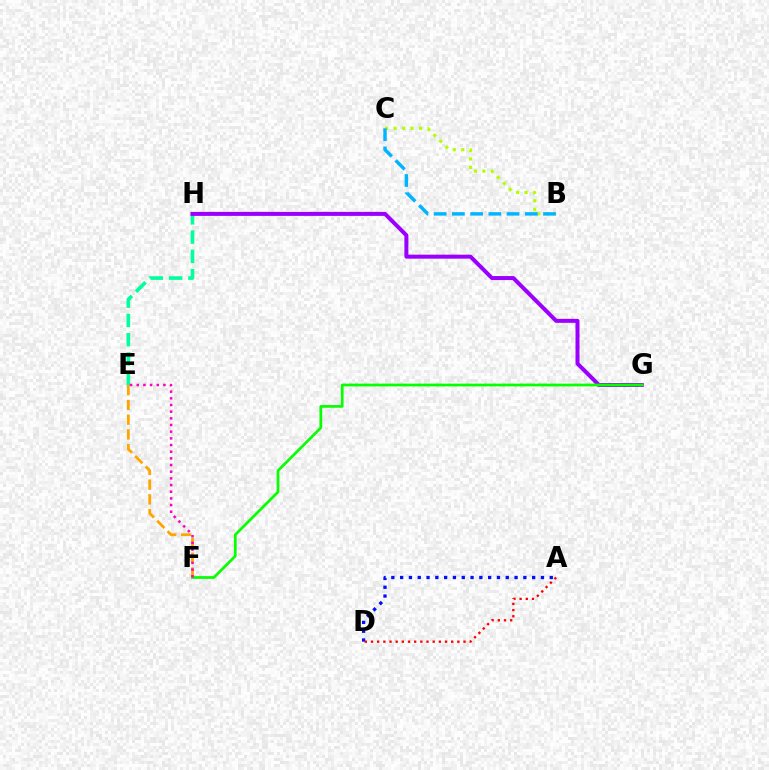{('A', 'D'): [{'color': '#0010ff', 'line_style': 'dotted', 'thickness': 2.39}, {'color': '#ff0000', 'line_style': 'dotted', 'thickness': 1.68}], ('E', 'H'): [{'color': '#00ff9d', 'line_style': 'dashed', 'thickness': 2.62}], ('B', 'C'): [{'color': '#b3ff00', 'line_style': 'dotted', 'thickness': 2.31}, {'color': '#00b5ff', 'line_style': 'dashed', 'thickness': 2.48}], ('G', 'H'): [{'color': '#9b00ff', 'line_style': 'solid', 'thickness': 2.88}], ('E', 'F'): [{'color': '#ffa500', 'line_style': 'dashed', 'thickness': 2.01}, {'color': '#ff00bd', 'line_style': 'dotted', 'thickness': 1.81}], ('F', 'G'): [{'color': '#08ff00', 'line_style': 'solid', 'thickness': 1.97}]}